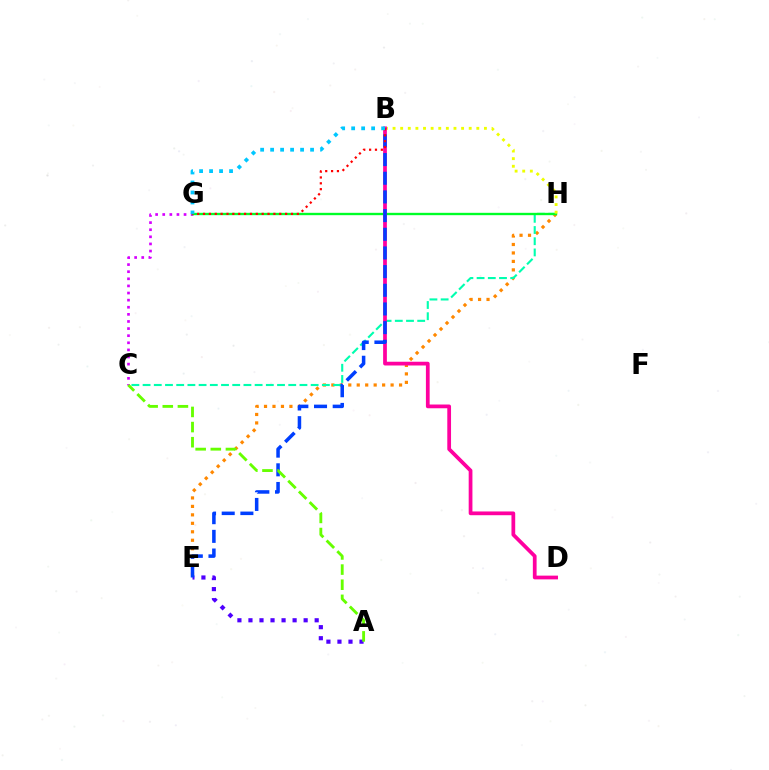{('E', 'H'): [{'color': '#ff8800', 'line_style': 'dotted', 'thickness': 2.3}], ('C', 'H'): [{'color': '#00ffaf', 'line_style': 'dashed', 'thickness': 1.52}], ('C', 'G'): [{'color': '#d600ff', 'line_style': 'dotted', 'thickness': 1.93}], ('G', 'H'): [{'color': '#00ff27', 'line_style': 'solid', 'thickness': 1.7}], ('B', 'H'): [{'color': '#eeff00', 'line_style': 'dotted', 'thickness': 2.07}], ('B', 'D'): [{'color': '#ff00a0', 'line_style': 'solid', 'thickness': 2.7}], ('A', 'E'): [{'color': '#4f00ff', 'line_style': 'dotted', 'thickness': 3.0}], ('B', 'E'): [{'color': '#003fff', 'line_style': 'dashed', 'thickness': 2.54}], ('B', 'G'): [{'color': '#ff0000', 'line_style': 'dotted', 'thickness': 1.59}, {'color': '#00c7ff', 'line_style': 'dotted', 'thickness': 2.71}], ('A', 'C'): [{'color': '#66ff00', 'line_style': 'dashed', 'thickness': 2.06}]}